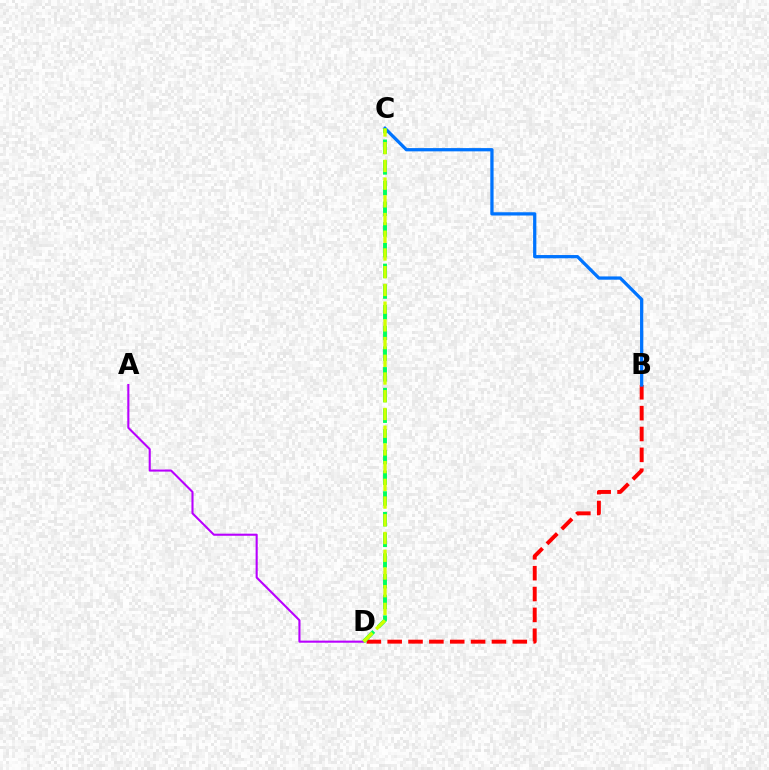{('B', 'D'): [{'color': '#ff0000', 'line_style': 'dashed', 'thickness': 2.83}], ('B', 'C'): [{'color': '#0074ff', 'line_style': 'solid', 'thickness': 2.35}], ('A', 'D'): [{'color': '#b900ff', 'line_style': 'solid', 'thickness': 1.51}], ('C', 'D'): [{'color': '#00ff5c', 'line_style': 'dashed', 'thickness': 2.81}, {'color': '#d1ff00', 'line_style': 'dashed', 'thickness': 2.41}]}